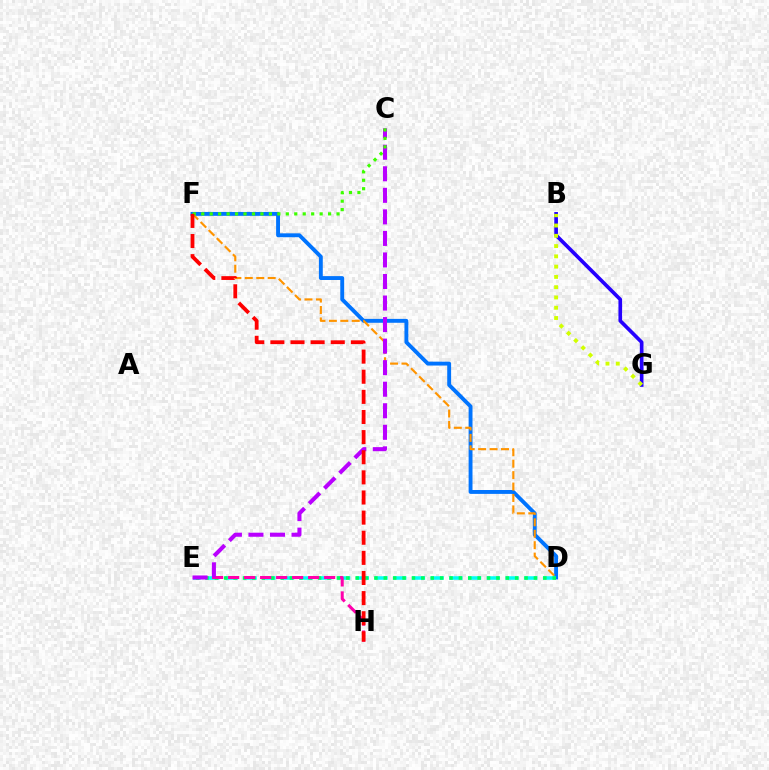{('D', 'F'): [{'color': '#0074ff', 'line_style': 'solid', 'thickness': 2.8}, {'color': '#ff9400', 'line_style': 'dashed', 'thickness': 1.55}], ('D', 'E'): [{'color': '#00fff6', 'line_style': 'dashed', 'thickness': 2.54}, {'color': '#00ff5c', 'line_style': 'dotted', 'thickness': 2.55}], ('E', 'H'): [{'color': '#ff00ac', 'line_style': 'dashed', 'thickness': 2.17}], ('C', 'E'): [{'color': '#b900ff', 'line_style': 'dashed', 'thickness': 2.93}], ('B', 'G'): [{'color': '#2500ff', 'line_style': 'solid', 'thickness': 2.64}, {'color': '#d1ff00', 'line_style': 'dotted', 'thickness': 2.79}], ('C', 'F'): [{'color': '#3dff00', 'line_style': 'dotted', 'thickness': 2.3}], ('F', 'H'): [{'color': '#ff0000', 'line_style': 'dashed', 'thickness': 2.73}]}